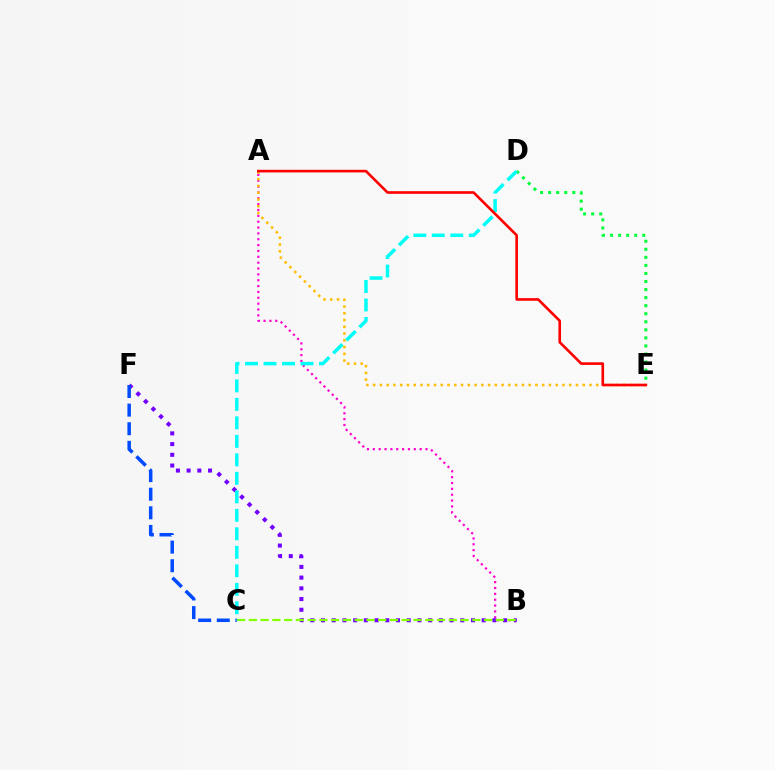{('D', 'E'): [{'color': '#00ff39', 'line_style': 'dotted', 'thickness': 2.19}], ('A', 'B'): [{'color': '#ff00cf', 'line_style': 'dotted', 'thickness': 1.59}], ('A', 'E'): [{'color': '#ffbd00', 'line_style': 'dotted', 'thickness': 1.84}, {'color': '#ff0000', 'line_style': 'solid', 'thickness': 1.89}], ('B', 'F'): [{'color': '#7200ff', 'line_style': 'dotted', 'thickness': 2.91}], ('B', 'C'): [{'color': '#84ff00', 'line_style': 'dashed', 'thickness': 1.6}], ('C', 'F'): [{'color': '#004bff', 'line_style': 'dashed', 'thickness': 2.53}], ('C', 'D'): [{'color': '#00fff6', 'line_style': 'dashed', 'thickness': 2.51}]}